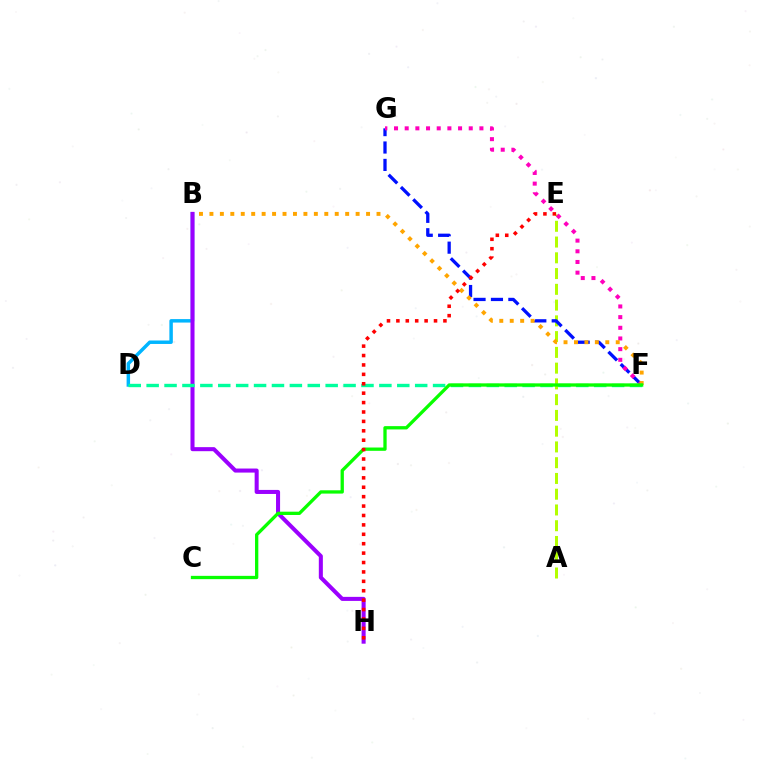{('B', 'D'): [{'color': '#00b5ff', 'line_style': 'solid', 'thickness': 2.49}], ('A', 'E'): [{'color': '#b3ff00', 'line_style': 'dashed', 'thickness': 2.14}], ('F', 'G'): [{'color': '#0010ff', 'line_style': 'dashed', 'thickness': 2.36}, {'color': '#ff00bd', 'line_style': 'dotted', 'thickness': 2.9}], ('B', 'H'): [{'color': '#9b00ff', 'line_style': 'solid', 'thickness': 2.91}], ('B', 'F'): [{'color': '#ffa500', 'line_style': 'dotted', 'thickness': 2.84}], ('D', 'F'): [{'color': '#00ff9d', 'line_style': 'dashed', 'thickness': 2.43}], ('C', 'F'): [{'color': '#08ff00', 'line_style': 'solid', 'thickness': 2.37}], ('E', 'H'): [{'color': '#ff0000', 'line_style': 'dotted', 'thickness': 2.56}]}